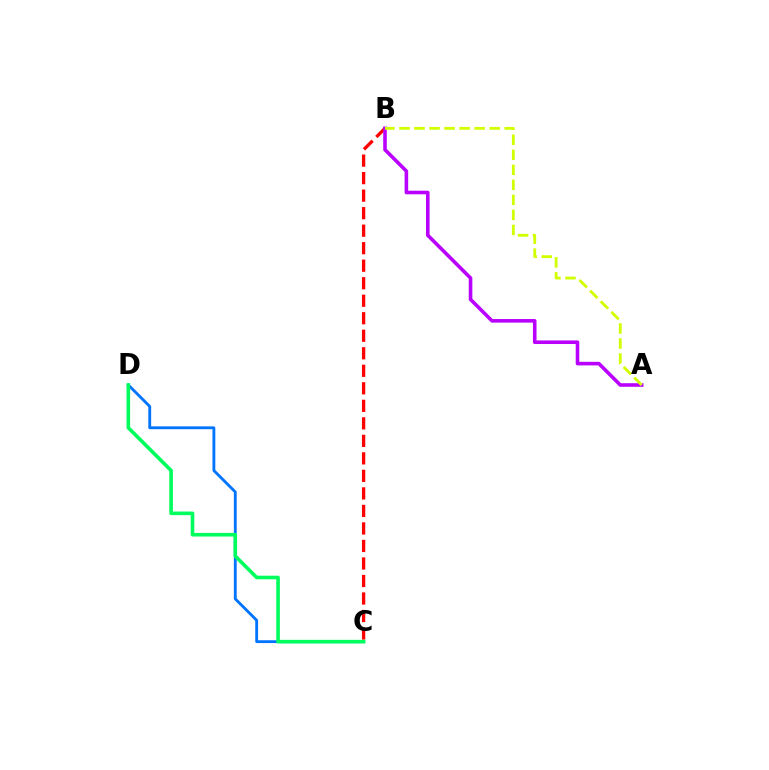{('C', 'D'): [{'color': '#0074ff', 'line_style': 'solid', 'thickness': 2.04}, {'color': '#00ff5c', 'line_style': 'solid', 'thickness': 2.6}], ('B', 'C'): [{'color': '#ff0000', 'line_style': 'dashed', 'thickness': 2.38}], ('A', 'B'): [{'color': '#b900ff', 'line_style': 'solid', 'thickness': 2.58}, {'color': '#d1ff00', 'line_style': 'dashed', 'thickness': 2.04}]}